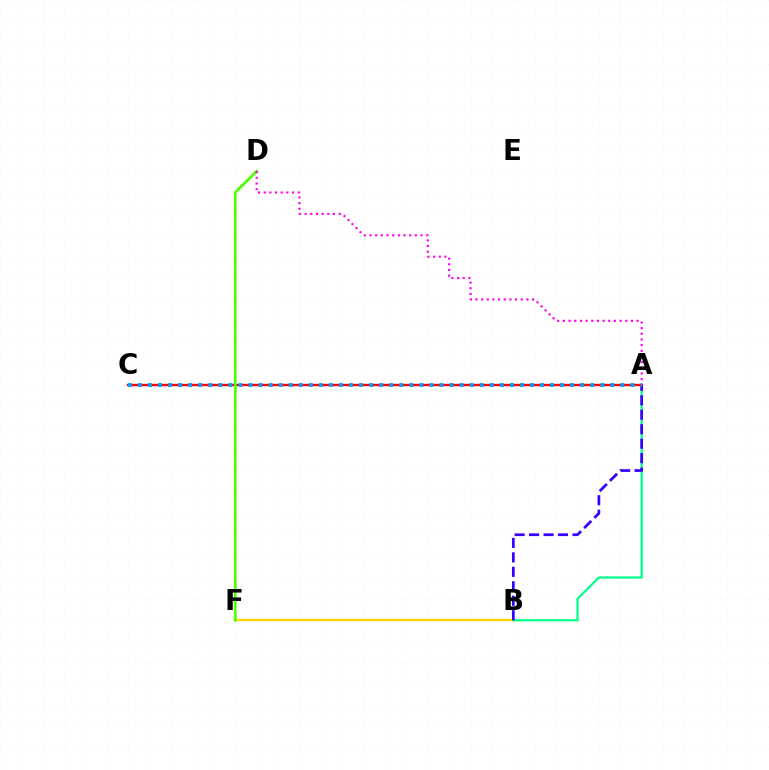{('B', 'F'): [{'color': '#ffd500', 'line_style': 'solid', 'thickness': 1.76}], ('A', 'B'): [{'color': '#00ff86', 'line_style': 'solid', 'thickness': 1.6}, {'color': '#3700ff', 'line_style': 'dashed', 'thickness': 1.97}], ('A', 'C'): [{'color': '#ff0000', 'line_style': 'solid', 'thickness': 1.73}, {'color': '#009eff', 'line_style': 'dotted', 'thickness': 2.73}], ('D', 'F'): [{'color': '#4fff00', 'line_style': 'solid', 'thickness': 1.95}], ('A', 'D'): [{'color': '#ff00ed', 'line_style': 'dotted', 'thickness': 1.54}]}